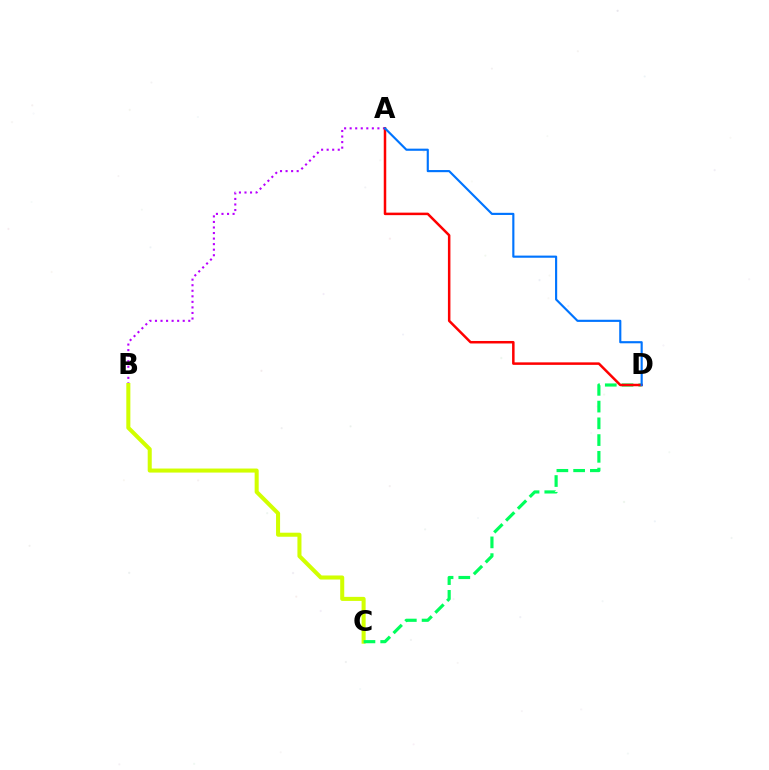{('A', 'B'): [{'color': '#b900ff', 'line_style': 'dotted', 'thickness': 1.51}], ('B', 'C'): [{'color': '#d1ff00', 'line_style': 'solid', 'thickness': 2.91}], ('C', 'D'): [{'color': '#00ff5c', 'line_style': 'dashed', 'thickness': 2.27}], ('A', 'D'): [{'color': '#ff0000', 'line_style': 'solid', 'thickness': 1.8}, {'color': '#0074ff', 'line_style': 'solid', 'thickness': 1.54}]}